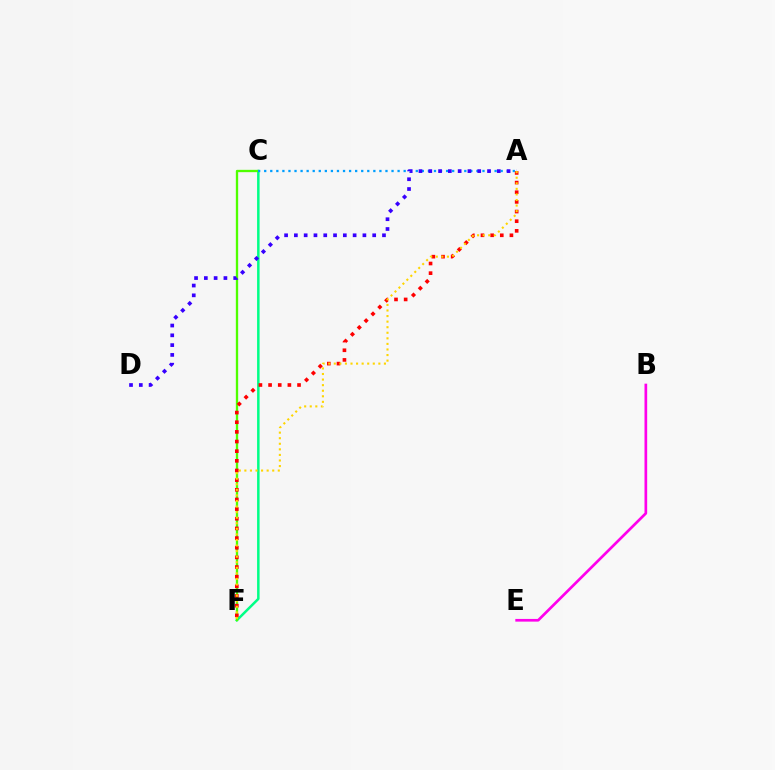{('C', 'F'): [{'color': '#00ff86', 'line_style': 'solid', 'thickness': 1.8}, {'color': '#4fff00', 'line_style': 'solid', 'thickness': 1.68}], ('A', 'C'): [{'color': '#009eff', 'line_style': 'dotted', 'thickness': 1.65}], ('A', 'F'): [{'color': '#ff0000', 'line_style': 'dotted', 'thickness': 2.62}, {'color': '#ffd500', 'line_style': 'dotted', 'thickness': 1.51}], ('A', 'D'): [{'color': '#3700ff', 'line_style': 'dotted', 'thickness': 2.66}], ('B', 'E'): [{'color': '#ff00ed', 'line_style': 'solid', 'thickness': 1.93}]}